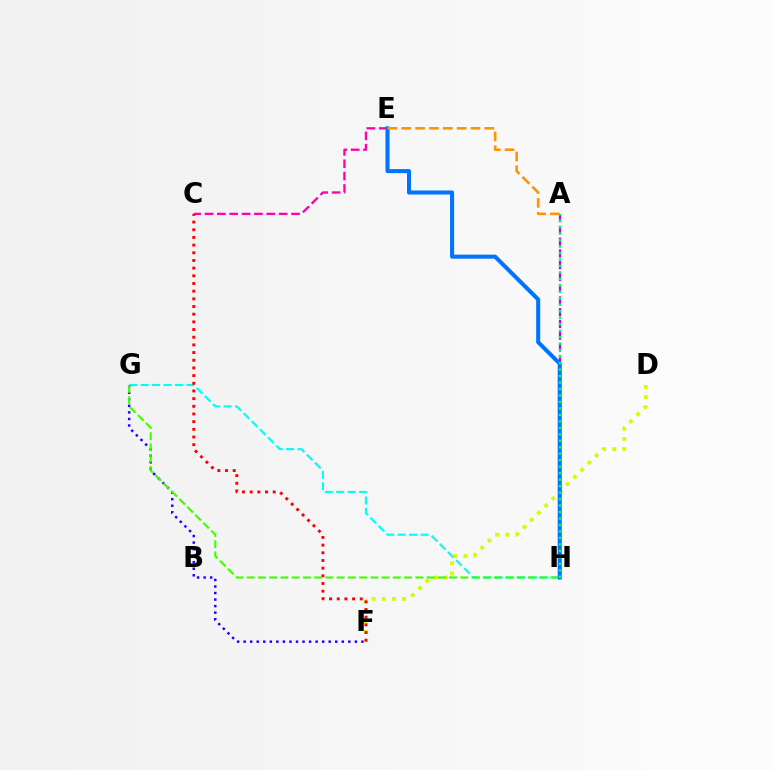{('A', 'H'): [{'color': '#b900ff', 'line_style': 'dashed', 'thickness': 1.6}, {'color': '#00ff5c', 'line_style': 'dotted', 'thickness': 1.76}], ('C', 'E'): [{'color': '#ff00ac', 'line_style': 'dashed', 'thickness': 1.68}], ('G', 'H'): [{'color': '#00fff6', 'line_style': 'dashed', 'thickness': 1.56}, {'color': '#3dff00', 'line_style': 'dashed', 'thickness': 1.53}], ('D', 'F'): [{'color': '#d1ff00', 'line_style': 'dotted', 'thickness': 2.76}], ('F', 'G'): [{'color': '#2500ff', 'line_style': 'dotted', 'thickness': 1.78}], ('E', 'H'): [{'color': '#0074ff', 'line_style': 'solid', 'thickness': 2.92}], ('C', 'F'): [{'color': '#ff0000', 'line_style': 'dotted', 'thickness': 2.09}], ('A', 'E'): [{'color': '#ff9400', 'line_style': 'dashed', 'thickness': 1.88}]}